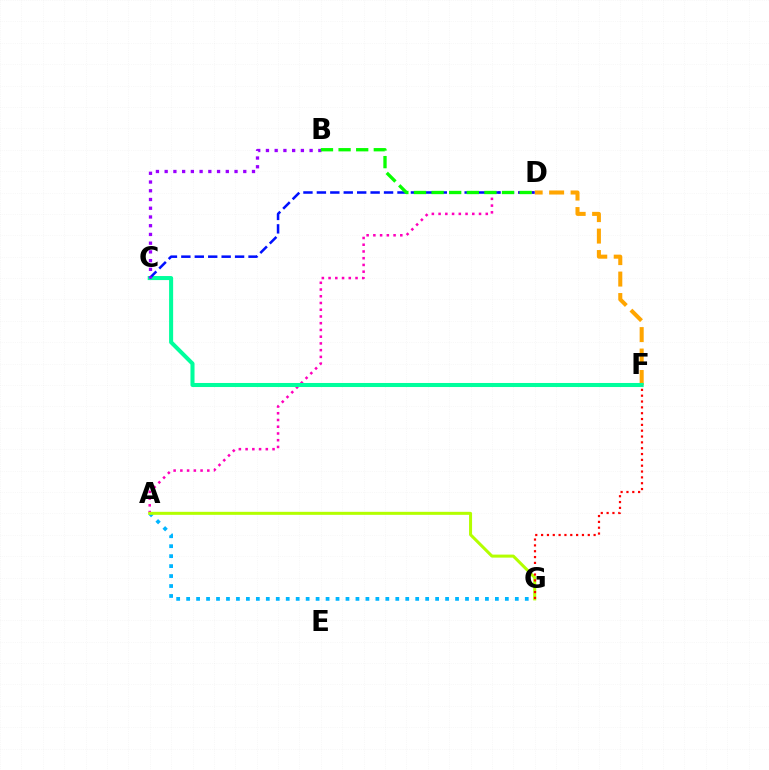{('D', 'F'): [{'color': '#ffa500', 'line_style': 'dashed', 'thickness': 2.92}], ('A', 'D'): [{'color': '#ff00bd', 'line_style': 'dotted', 'thickness': 1.83}], ('A', 'G'): [{'color': '#00b5ff', 'line_style': 'dotted', 'thickness': 2.71}, {'color': '#b3ff00', 'line_style': 'solid', 'thickness': 2.18}], ('C', 'F'): [{'color': '#00ff9d', 'line_style': 'solid', 'thickness': 2.91}], ('F', 'G'): [{'color': '#ff0000', 'line_style': 'dotted', 'thickness': 1.59}], ('C', 'D'): [{'color': '#0010ff', 'line_style': 'dashed', 'thickness': 1.83}], ('B', 'C'): [{'color': '#9b00ff', 'line_style': 'dotted', 'thickness': 2.37}], ('B', 'D'): [{'color': '#08ff00', 'line_style': 'dashed', 'thickness': 2.39}]}